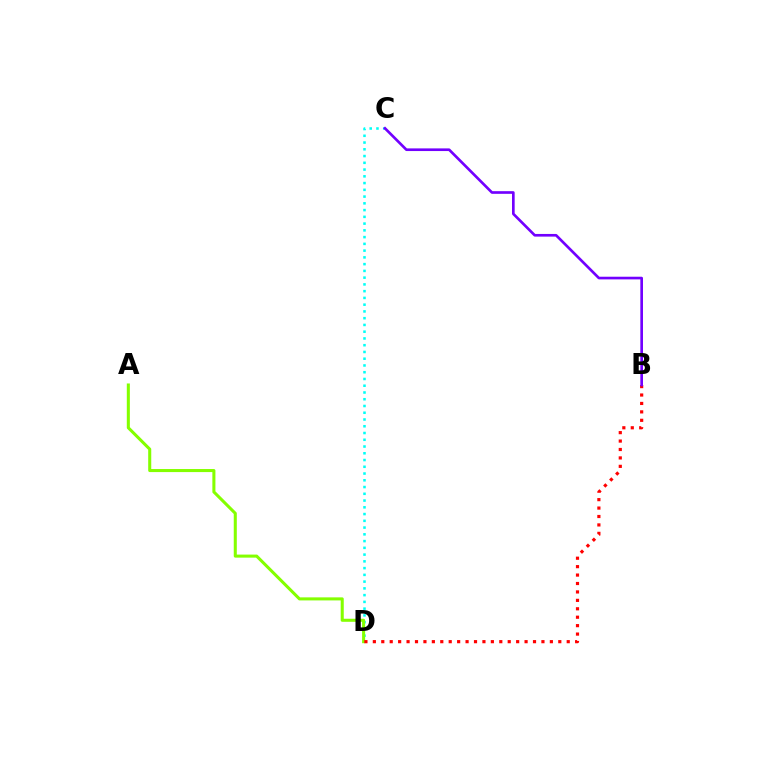{('C', 'D'): [{'color': '#00fff6', 'line_style': 'dotted', 'thickness': 1.84}], ('A', 'D'): [{'color': '#84ff00', 'line_style': 'solid', 'thickness': 2.2}], ('B', 'D'): [{'color': '#ff0000', 'line_style': 'dotted', 'thickness': 2.29}], ('B', 'C'): [{'color': '#7200ff', 'line_style': 'solid', 'thickness': 1.92}]}